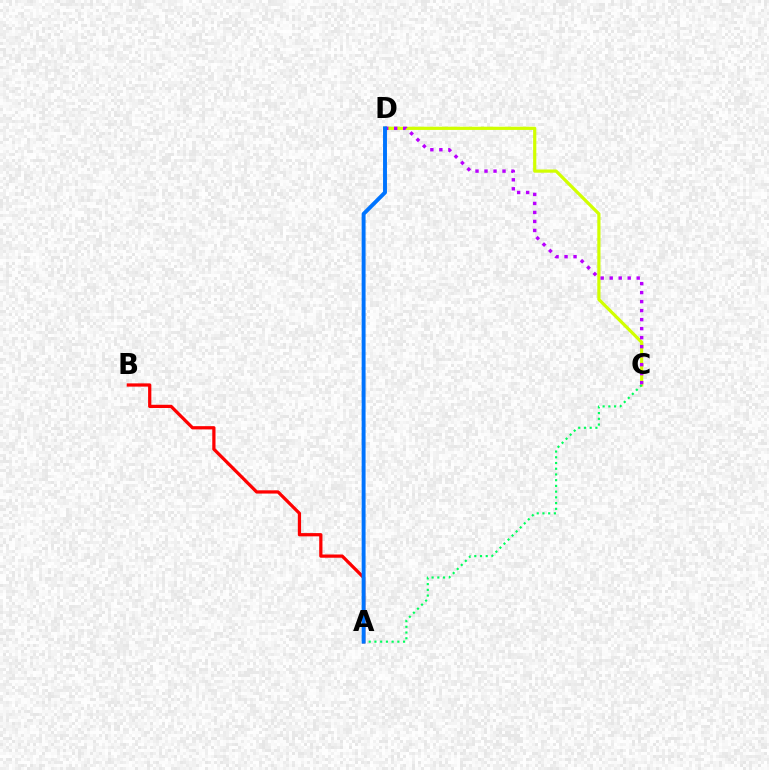{('A', 'B'): [{'color': '#ff0000', 'line_style': 'solid', 'thickness': 2.33}], ('C', 'D'): [{'color': '#d1ff00', 'line_style': 'solid', 'thickness': 2.3}, {'color': '#b900ff', 'line_style': 'dotted', 'thickness': 2.45}], ('A', 'C'): [{'color': '#00ff5c', 'line_style': 'dotted', 'thickness': 1.56}], ('A', 'D'): [{'color': '#0074ff', 'line_style': 'solid', 'thickness': 2.82}]}